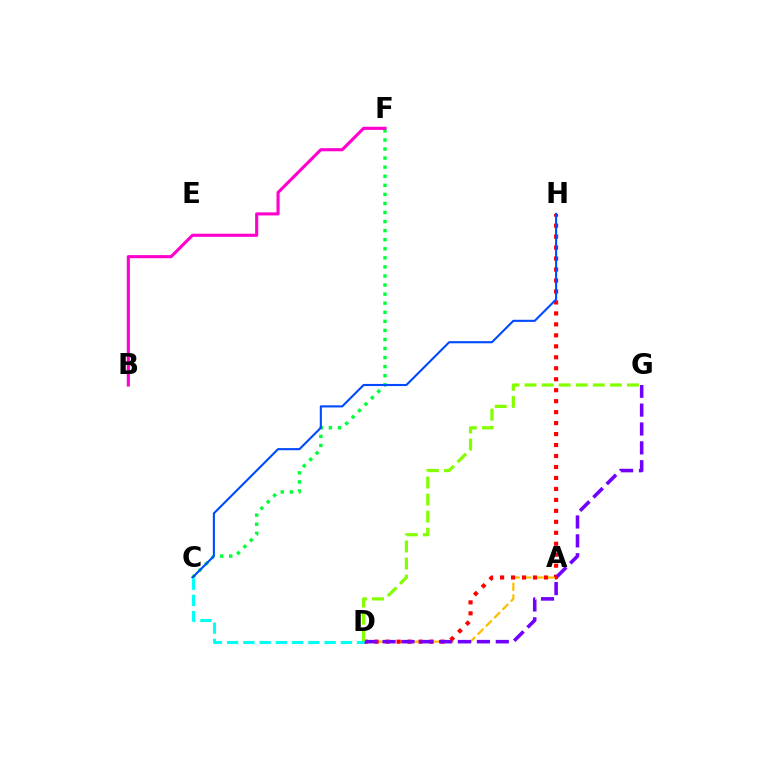{('A', 'D'): [{'color': '#ffbd00', 'line_style': 'dashed', 'thickness': 1.59}], ('D', 'H'): [{'color': '#ff0000', 'line_style': 'dotted', 'thickness': 2.98}], ('D', 'G'): [{'color': '#7200ff', 'line_style': 'dashed', 'thickness': 2.56}, {'color': '#84ff00', 'line_style': 'dashed', 'thickness': 2.32}], ('C', 'F'): [{'color': '#00ff39', 'line_style': 'dotted', 'thickness': 2.46}], ('B', 'F'): [{'color': '#ff00cf', 'line_style': 'solid', 'thickness': 2.24}], ('C', 'H'): [{'color': '#004bff', 'line_style': 'solid', 'thickness': 1.52}], ('C', 'D'): [{'color': '#00fff6', 'line_style': 'dashed', 'thickness': 2.21}]}